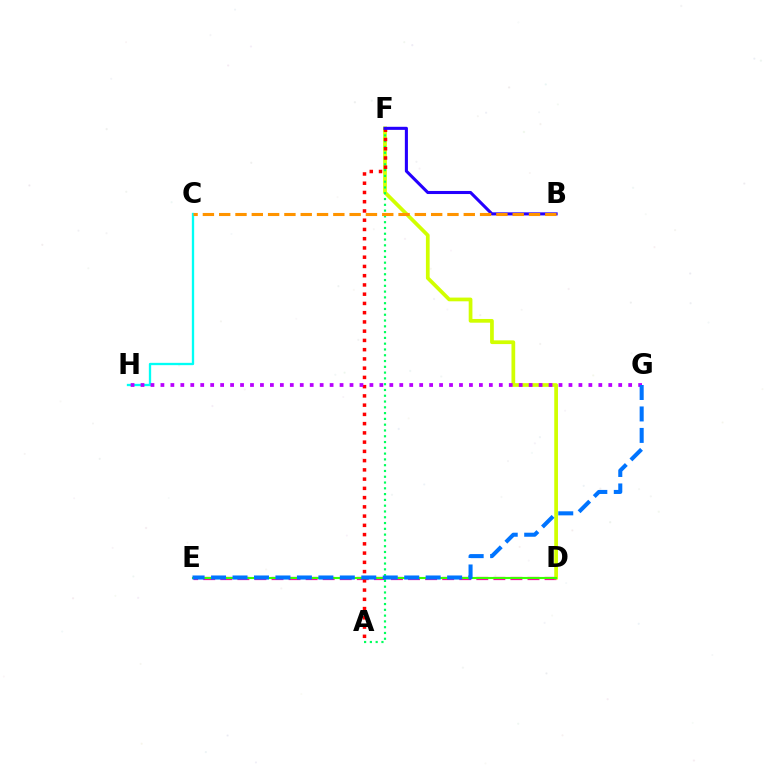{('D', 'E'): [{'color': '#ff00ac', 'line_style': 'dashed', 'thickness': 2.32}, {'color': '#3dff00', 'line_style': 'solid', 'thickness': 1.53}], ('C', 'H'): [{'color': '#00fff6', 'line_style': 'solid', 'thickness': 1.67}], ('D', 'F'): [{'color': '#d1ff00', 'line_style': 'solid', 'thickness': 2.68}], ('A', 'F'): [{'color': '#00ff5c', 'line_style': 'dotted', 'thickness': 1.57}, {'color': '#ff0000', 'line_style': 'dotted', 'thickness': 2.51}], ('B', 'F'): [{'color': '#2500ff', 'line_style': 'solid', 'thickness': 2.21}], ('G', 'H'): [{'color': '#b900ff', 'line_style': 'dotted', 'thickness': 2.7}], ('E', 'G'): [{'color': '#0074ff', 'line_style': 'dashed', 'thickness': 2.92}], ('B', 'C'): [{'color': '#ff9400', 'line_style': 'dashed', 'thickness': 2.22}]}